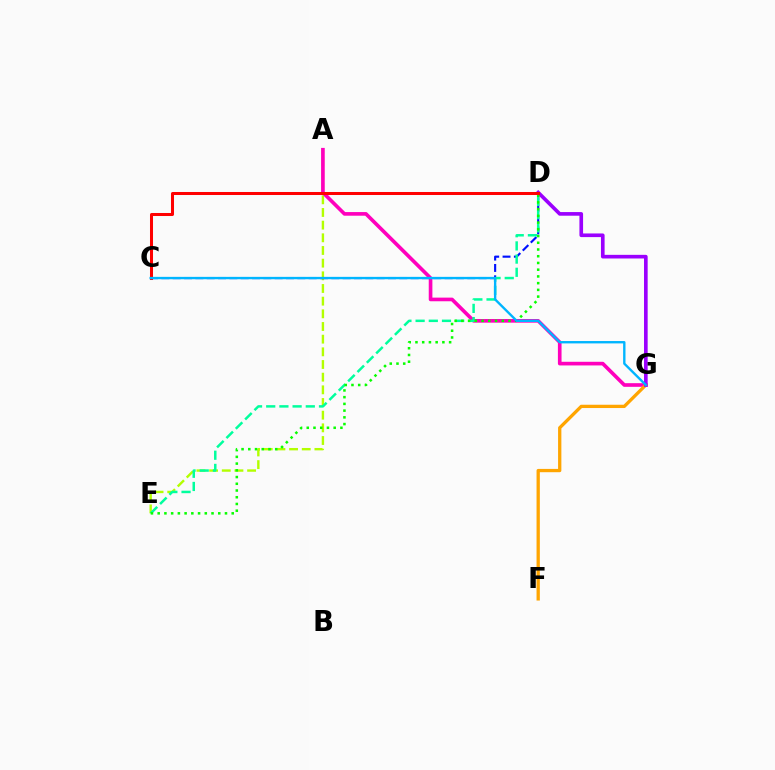{('A', 'E'): [{'color': '#b3ff00', 'line_style': 'dashed', 'thickness': 1.72}], ('A', 'G'): [{'color': '#ff00bd', 'line_style': 'solid', 'thickness': 2.62}], ('C', 'D'): [{'color': '#0010ff', 'line_style': 'dashed', 'thickness': 1.54}, {'color': '#ff0000', 'line_style': 'solid', 'thickness': 2.18}], ('D', 'E'): [{'color': '#00ff9d', 'line_style': 'dashed', 'thickness': 1.79}, {'color': '#08ff00', 'line_style': 'dotted', 'thickness': 1.83}], ('F', 'G'): [{'color': '#ffa500', 'line_style': 'solid', 'thickness': 2.37}], ('D', 'G'): [{'color': '#9b00ff', 'line_style': 'solid', 'thickness': 2.62}], ('C', 'G'): [{'color': '#00b5ff', 'line_style': 'solid', 'thickness': 1.71}]}